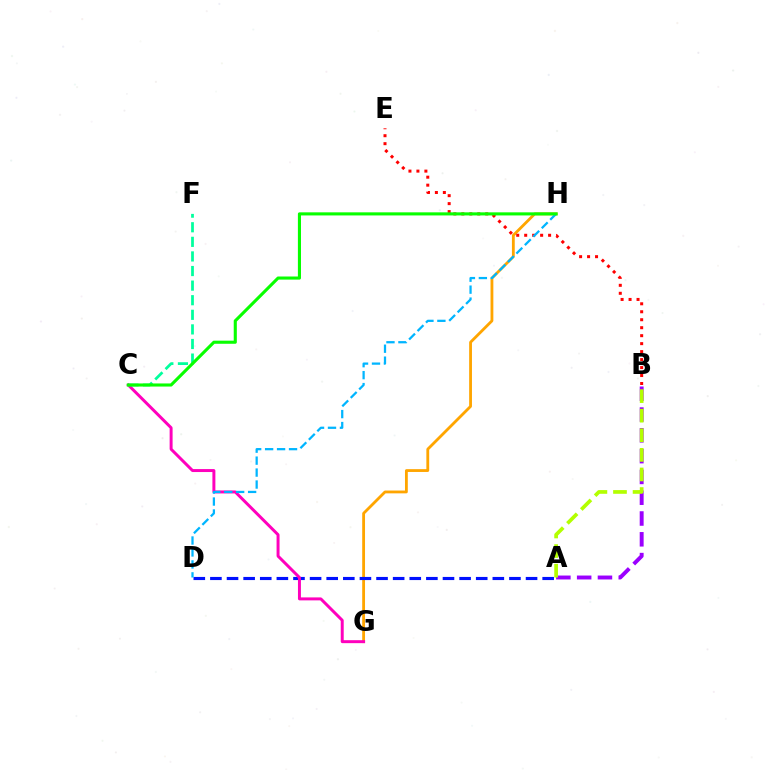{('G', 'H'): [{'color': '#ffa500', 'line_style': 'solid', 'thickness': 2.03}], ('A', 'D'): [{'color': '#0010ff', 'line_style': 'dashed', 'thickness': 2.26}], ('A', 'B'): [{'color': '#9b00ff', 'line_style': 'dashed', 'thickness': 2.82}, {'color': '#b3ff00', 'line_style': 'dashed', 'thickness': 2.66}], ('C', 'G'): [{'color': '#ff00bd', 'line_style': 'solid', 'thickness': 2.14}], ('B', 'E'): [{'color': '#ff0000', 'line_style': 'dotted', 'thickness': 2.17}], ('D', 'H'): [{'color': '#00b5ff', 'line_style': 'dashed', 'thickness': 1.62}], ('C', 'F'): [{'color': '#00ff9d', 'line_style': 'dashed', 'thickness': 1.98}], ('C', 'H'): [{'color': '#08ff00', 'line_style': 'solid', 'thickness': 2.23}]}